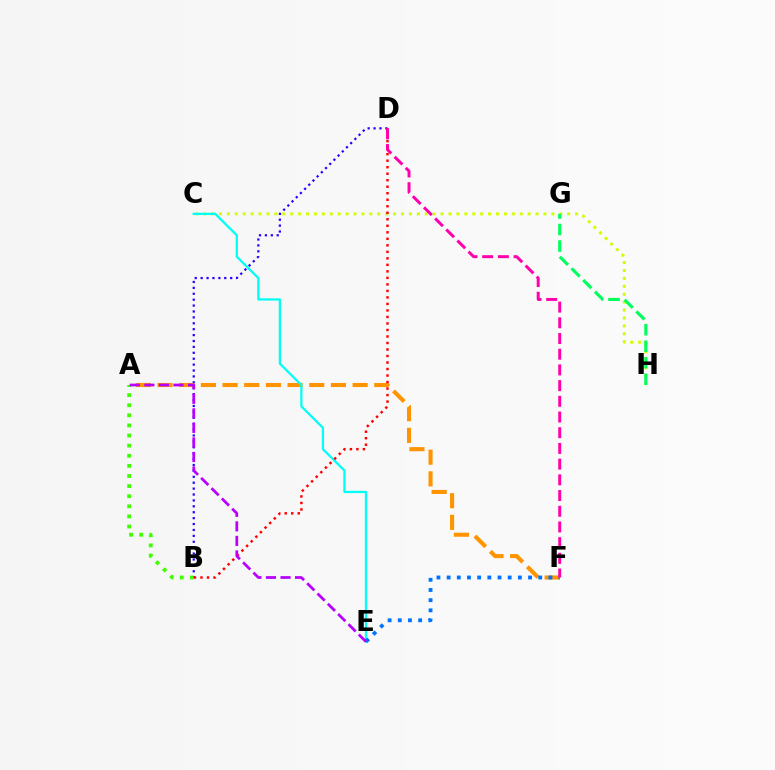{('B', 'D'): [{'color': '#2500ff', 'line_style': 'dotted', 'thickness': 1.6}, {'color': '#ff0000', 'line_style': 'dotted', 'thickness': 1.77}], ('A', 'F'): [{'color': '#ff9400', 'line_style': 'dashed', 'thickness': 2.94}], ('C', 'H'): [{'color': '#d1ff00', 'line_style': 'dotted', 'thickness': 2.15}], ('G', 'H'): [{'color': '#00ff5c', 'line_style': 'dashed', 'thickness': 2.24}], ('C', 'E'): [{'color': '#00fff6', 'line_style': 'solid', 'thickness': 1.63}], ('E', 'F'): [{'color': '#0074ff', 'line_style': 'dotted', 'thickness': 2.77}], ('A', 'B'): [{'color': '#3dff00', 'line_style': 'dotted', 'thickness': 2.75}], ('D', 'F'): [{'color': '#ff00ac', 'line_style': 'dashed', 'thickness': 2.13}], ('A', 'E'): [{'color': '#b900ff', 'line_style': 'dashed', 'thickness': 1.98}]}